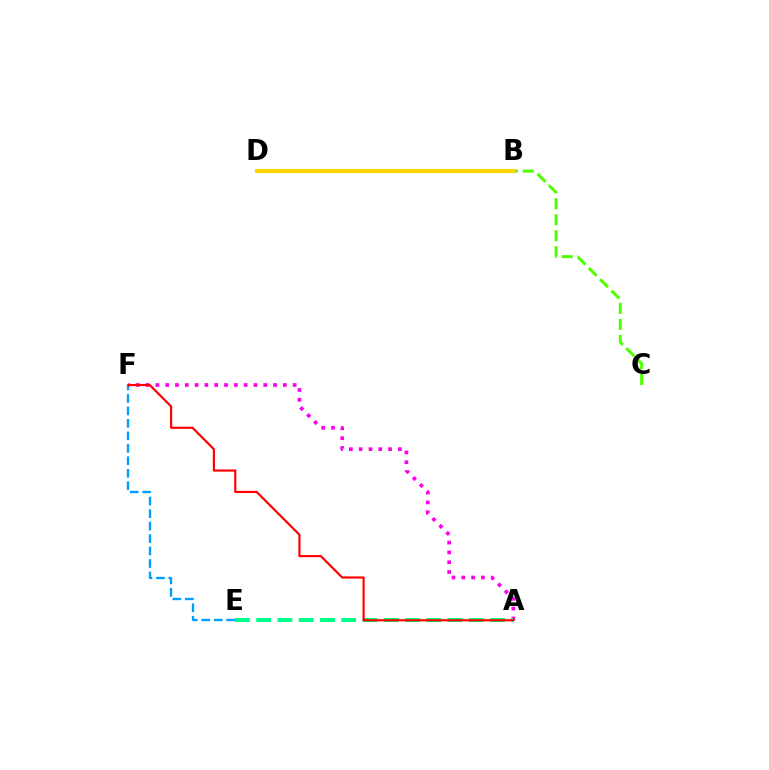{('B', 'C'): [{'color': '#4fff00', 'line_style': 'dashed', 'thickness': 2.17}], ('B', 'D'): [{'color': '#3700ff', 'line_style': 'dashed', 'thickness': 2.68}, {'color': '#ffd500', 'line_style': 'solid', 'thickness': 2.95}], ('E', 'F'): [{'color': '#009eff', 'line_style': 'dashed', 'thickness': 1.69}], ('A', 'F'): [{'color': '#ff00ed', 'line_style': 'dotted', 'thickness': 2.66}, {'color': '#ff0000', 'line_style': 'solid', 'thickness': 1.56}], ('A', 'E'): [{'color': '#00ff86', 'line_style': 'dashed', 'thickness': 2.89}]}